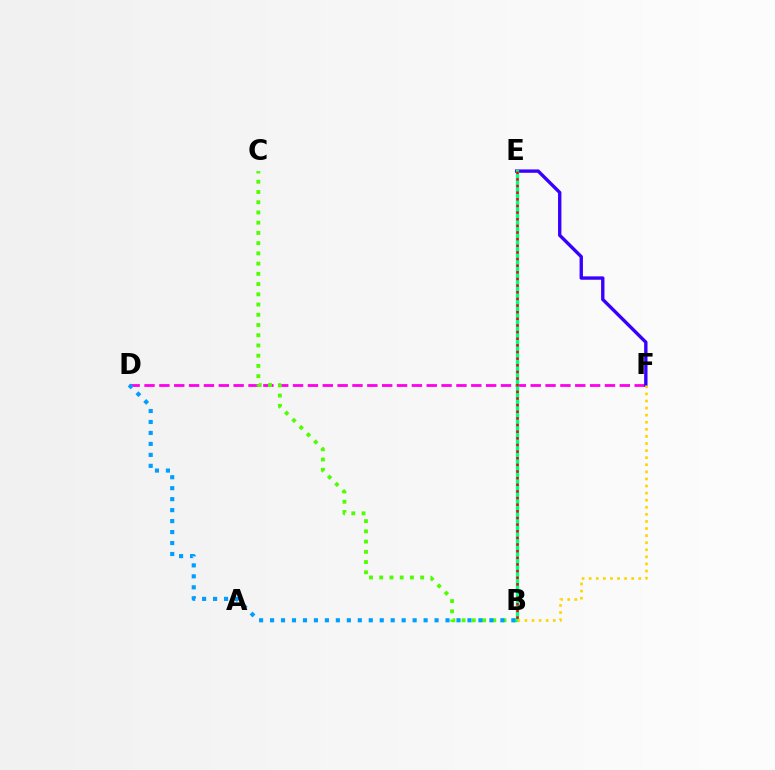{('D', 'F'): [{'color': '#ff00ed', 'line_style': 'dashed', 'thickness': 2.02}], ('B', 'C'): [{'color': '#4fff00', 'line_style': 'dotted', 'thickness': 2.78}], ('E', 'F'): [{'color': '#3700ff', 'line_style': 'solid', 'thickness': 2.42}], ('B', 'E'): [{'color': '#00ff86', 'line_style': 'solid', 'thickness': 2.37}, {'color': '#ff0000', 'line_style': 'dotted', 'thickness': 1.8}], ('B', 'F'): [{'color': '#ffd500', 'line_style': 'dotted', 'thickness': 1.93}], ('B', 'D'): [{'color': '#009eff', 'line_style': 'dotted', 'thickness': 2.98}]}